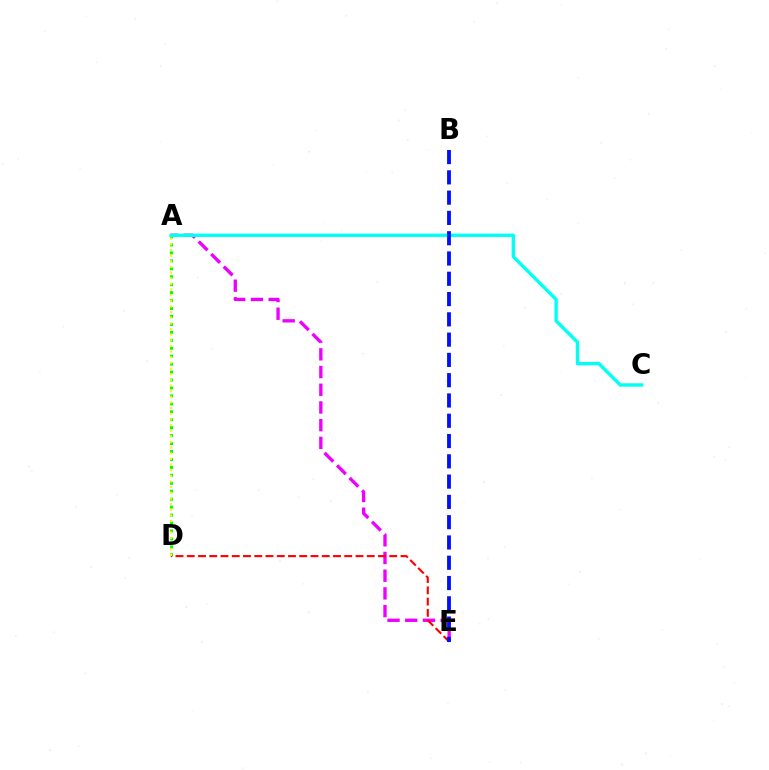{('A', 'E'): [{'color': '#ee00ff', 'line_style': 'dashed', 'thickness': 2.41}], ('A', 'D'): [{'color': '#08ff00', 'line_style': 'dotted', 'thickness': 2.16}, {'color': '#fcf500', 'line_style': 'dotted', 'thickness': 1.53}], ('A', 'C'): [{'color': '#00fff6', 'line_style': 'solid', 'thickness': 2.44}], ('D', 'E'): [{'color': '#ff0000', 'line_style': 'dashed', 'thickness': 1.53}], ('B', 'E'): [{'color': '#0010ff', 'line_style': 'dashed', 'thickness': 2.76}]}